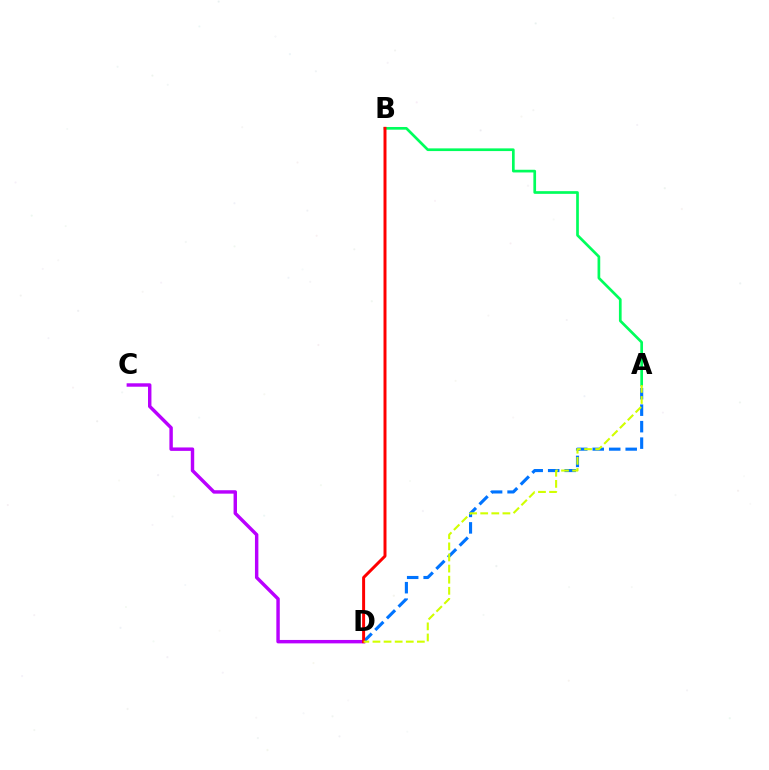{('C', 'D'): [{'color': '#b900ff', 'line_style': 'solid', 'thickness': 2.47}], ('A', 'D'): [{'color': '#0074ff', 'line_style': 'dashed', 'thickness': 2.24}, {'color': '#d1ff00', 'line_style': 'dashed', 'thickness': 1.51}], ('A', 'B'): [{'color': '#00ff5c', 'line_style': 'solid', 'thickness': 1.94}], ('B', 'D'): [{'color': '#ff0000', 'line_style': 'solid', 'thickness': 2.14}]}